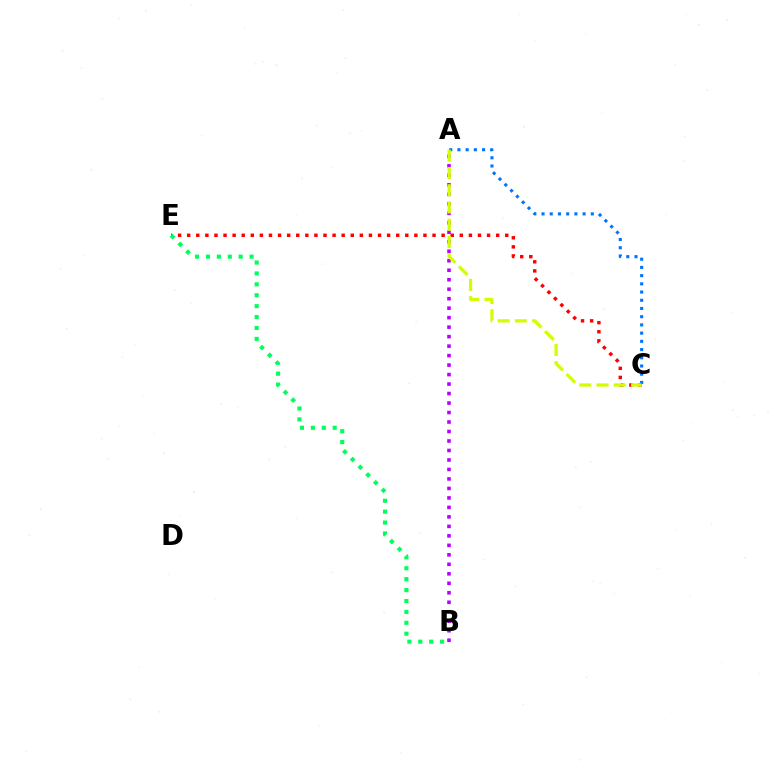{('A', 'B'): [{'color': '#b900ff', 'line_style': 'dotted', 'thickness': 2.58}], ('A', 'C'): [{'color': '#0074ff', 'line_style': 'dotted', 'thickness': 2.23}, {'color': '#d1ff00', 'line_style': 'dashed', 'thickness': 2.34}], ('C', 'E'): [{'color': '#ff0000', 'line_style': 'dotted', 'thickness': 2.47}], ('B', 'E'): [{'color': '#00ff5c', 'line_style': 'dotted', 'thickness': 2.96}]}